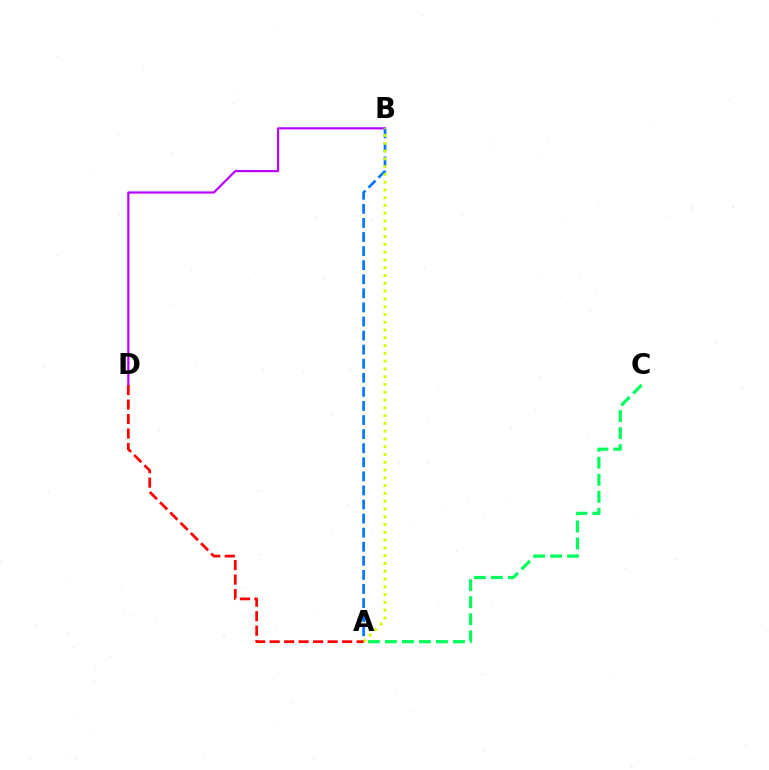{('B', 'D'): [{'color': '#b900ff', 'line_style': 'solid', 'thickness': 1.57}], ('A', 'C'): [{'color': '#00ff5c', 'line_style': 'dashed', 'thickness': 2.31}], ('A', 'B'): [{'color': '#0074ff', 'line_style': 'dashed', 'thickness': 1.91}, {'color': '#d1ff00', 'line_style': 'dotted', 'thickness': 2.11}], ('A', 'D'): [{'color': '#ff0000', 'line_style': 'dashed', 'thickness': 1.97}]}